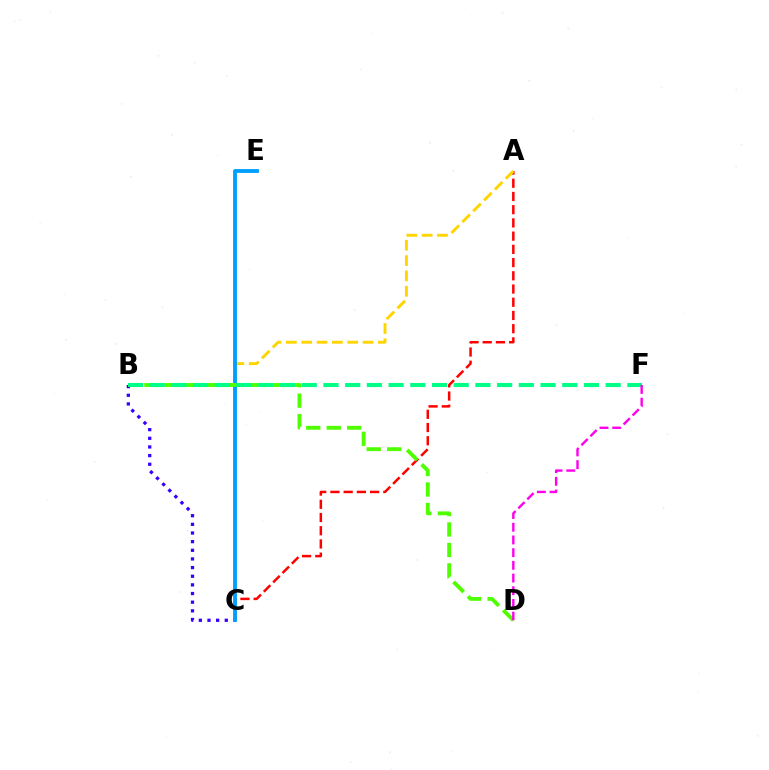{('A', 'C'): [{'color': '#ff0000', 'line_style': 'dashed', 'thickness': 1.8}], ('B', 'C'): [{'color': '#3700ff', 'line_style': 'dotted', 'thickness': 2.35}], ('A', 'B'): [{'color': '#ffd500', 'line_style': 'dashed', 'thickness': 2.08}], ('C', 'E'): [{'color': '#009eff', 'line_style': 'solid', 'thickness': 2.77}], ('B', 'D'): [{'color': '#4fff00', 'line_style': 'dashed', 'thickness': 2.78}], ('B', 'F'): [{'color': '#00ff86', 'line_style': 'dashed', 'thickness': 2.95}], ('D', 'F'): [{'color': '#ff00ed', 'line_style': 'dashed', 'thickness': 1.72}]}